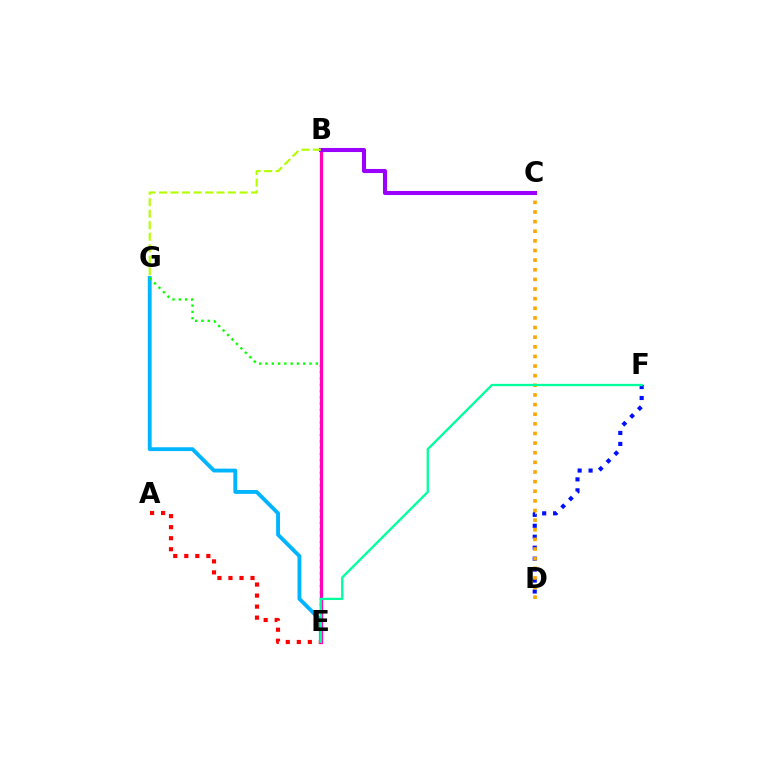{('D', 'F'): [{'color': '#0010ff', 'line_style': 'dotted', 'thickness': 2.98}], ('A', 'E'): [{'color': '#ff0000', 'line_style': 'dotted', 'thickness': 3.0}], ('E', 'G'): [{'color': '#00b5ff', 'line_style': 'solid', 'thickness': 2.77}, {'color': '#08ff00', 'line_style': 'dotted', 'thickness': 1.71}], ('B', 'E'): [{'color': '#ff00bd', 'line_style': 'solid', 'thickness': 2.34}], ('C', 'D'): [{'color': '#ffa500', 'line_style': 'dotted', 'thickness': 2.62}], ('E', 'F'): [{'color': '#00ff9d', 'line_style': 'solid', 'thickness': 1.66}], ('B', 'C'): [{'color': '#9b00ff', 'line_style': 'solid', 'thickness': 2.94}], ('B', 'G'): [{'color': '#b3ff00', 'line_style': 'dashed', 'thickness': 1.56}]}